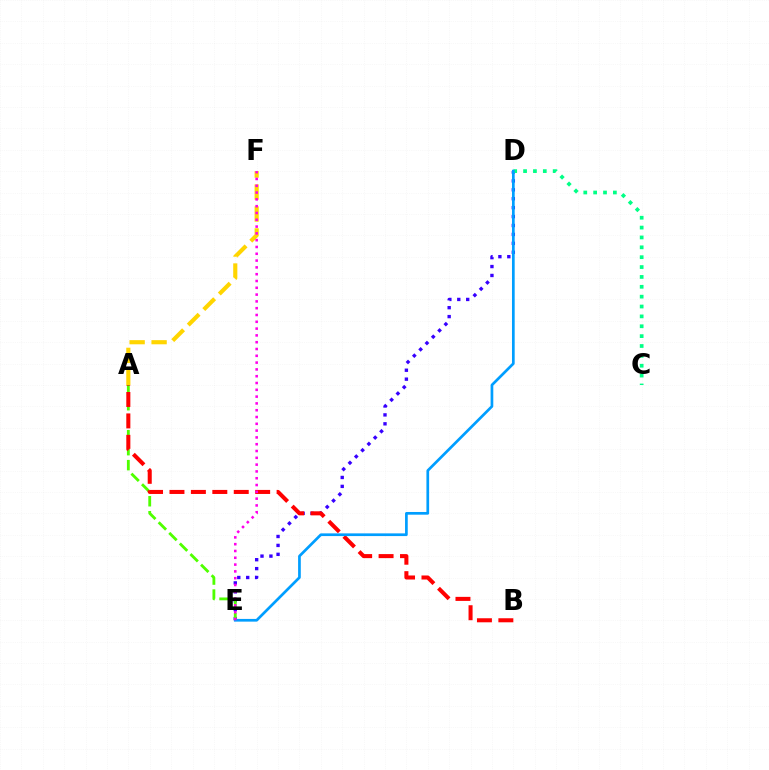{('D', 'E'): [{'color': '#3700ff', 'line_style': 'dotted', 'thickness': 2.42}, {'color': '#009eff', 'line_style': 'solid', 'thickness': 1.95}], ('A', 'E'): [{'color': '#4fff00', 'line_style': 'dashed', 'thickness': 2.04}], ('A', 'B'): [{'color': '#ff0000', 'line_style': 'dashed', 'thickness': 2.91}], ('C', 'D'): [{'color': '#00ff86', 'line_style': 'dotted', 'thickness': 2.68}], ('A', 'F'): [{'color': '#ffd500', 'line_style': 'dashed', 'thickness': 2.98}], ('E', 'F'): [{'color': '#ff00ed', 'line_style': 'dotted', 'thickness': 1.85}]}